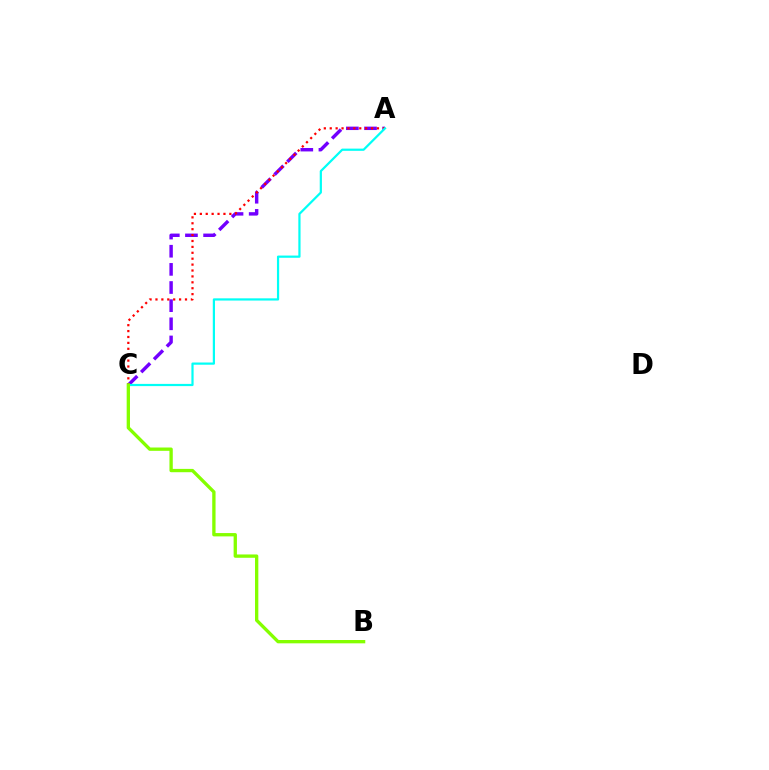{('A', 'C'): [{'color': '#7200ff', 'line_style': 'dashed', 'thickness': 2.46}, {'color': '#ff0000', 'line_style': 'dotted', 'thickness': 1.6}, {'color': '#00fff6', 'line_style': 'solid', 'thickness': 1.59}], ('B', 'C'): [{'color': '#84ff00', 'line_style': 'solid', 'thickness': 2.39}]}